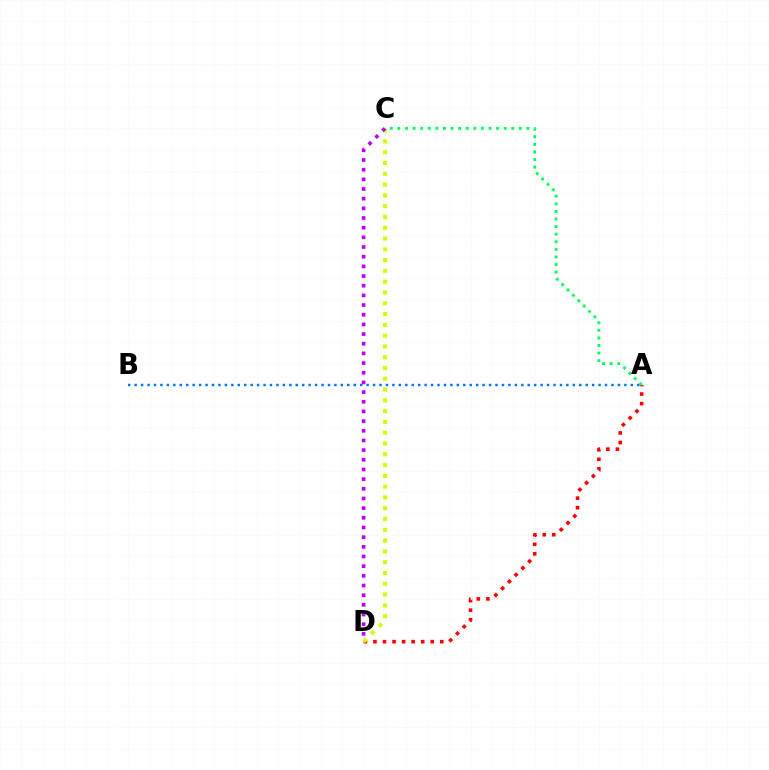{('A', 'D'): [{'color': '#ff0000', 'line_style': 'dotted', 'thickness': 2.59}], ('A', 'B'): [{'color': '#0074ff', 'line_style': 'dotted', 'thickness': 1.75}], ('C', 'D'): [{'color': '#d1ff00', 'line_style': 'dotted', 'thickness': 2.93}, {'color': '#b900ff', 'line_style': 'dotted', 'thickness': 2.63}], ('A', 'C'): [{'color': '#00ff5c', 'line_style': 'dotted', 'thickness': 2.06}]}